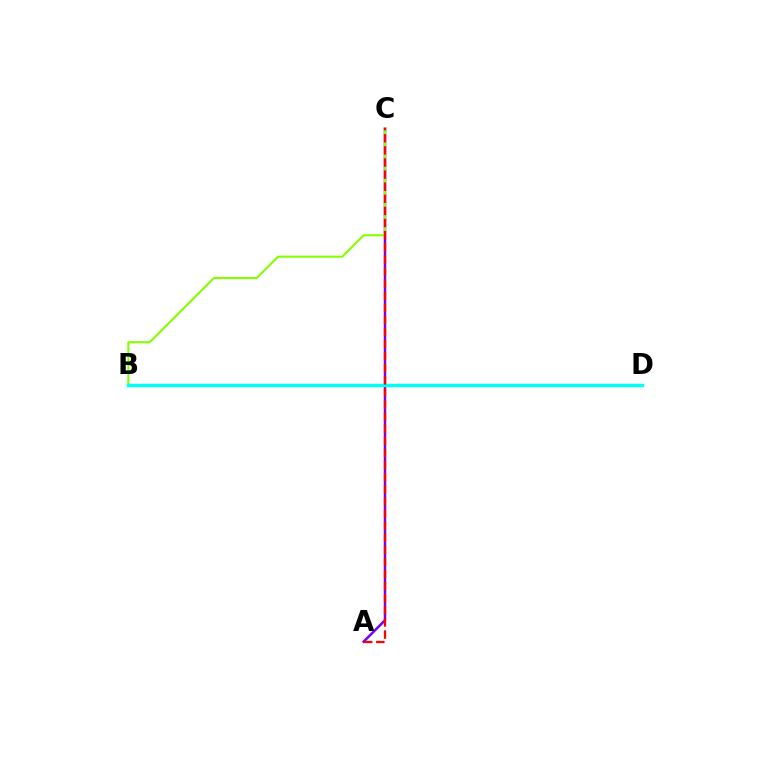{('A', 'C'): [{'color': '#7200ff', 'line_style': 'solid', 'thickness': 1.78}, {'color': '#ff0000', 'line_style': 'dashed', 'thickness': 1.64}], ('B', 'C'): [{'color': '#84ff00', 'line_style': 'solid', 'thickness': 1.5}], ('B', 'D'): [{'color': '#00fff6', 'line_style': 'solid', 'thickness': 2.47}]}